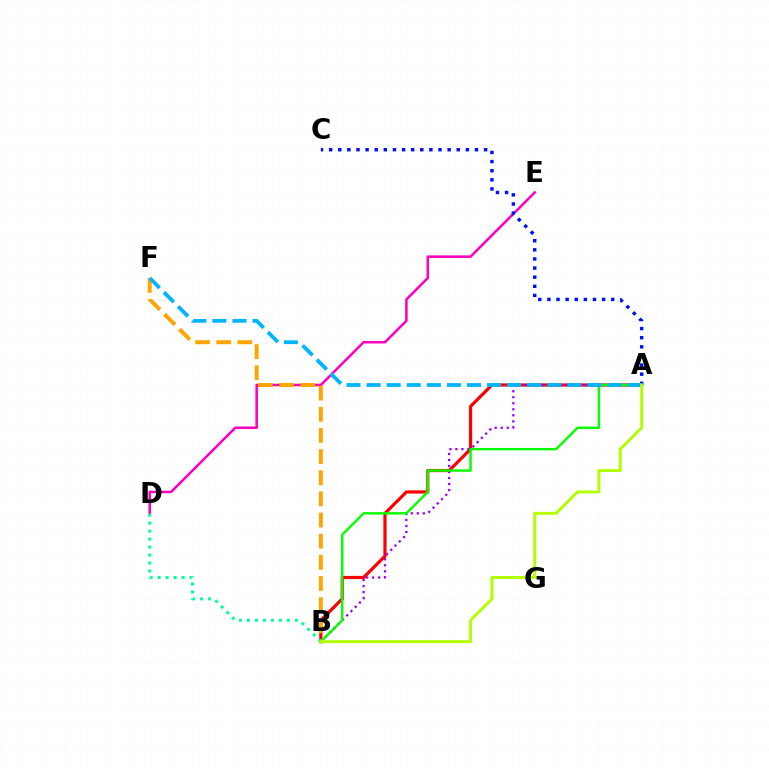{('D', 'E'): [{'color': '#ff00bd', 'line_style': 'solid', 'thickness': 1.82}], ('A', 'B'): [{'color': '#ff0000', 'line_style': 'solid', 'thickness': 2.31}, {'color': '#9b00ff', 'line_style': 'dotted', 'thickness': 1.64}, {'color': '#08ff00', 'line_style': 'solid', 'thickness': 1.75}, {'color': '#b3ff00', 'line_style': 'solid', 'thickness': 2.13}], ('A', 'C'): [{'color': '#0010ff', 'line_style': 'dotted', 'thickness': 2.48}], ('B', 'F'): [{'color': '#ffa500', 'line_style': 'dashed', 'thickness': 2.87}], ('A', 'F'): [{'color': '#00b5ff', 'line_style': 'dashed', 'thickness': 2.73}], ('B', 'D'): [{'color': '#00ff9d', 'line_style': 'dotted', 'thickness': 2.17}]}